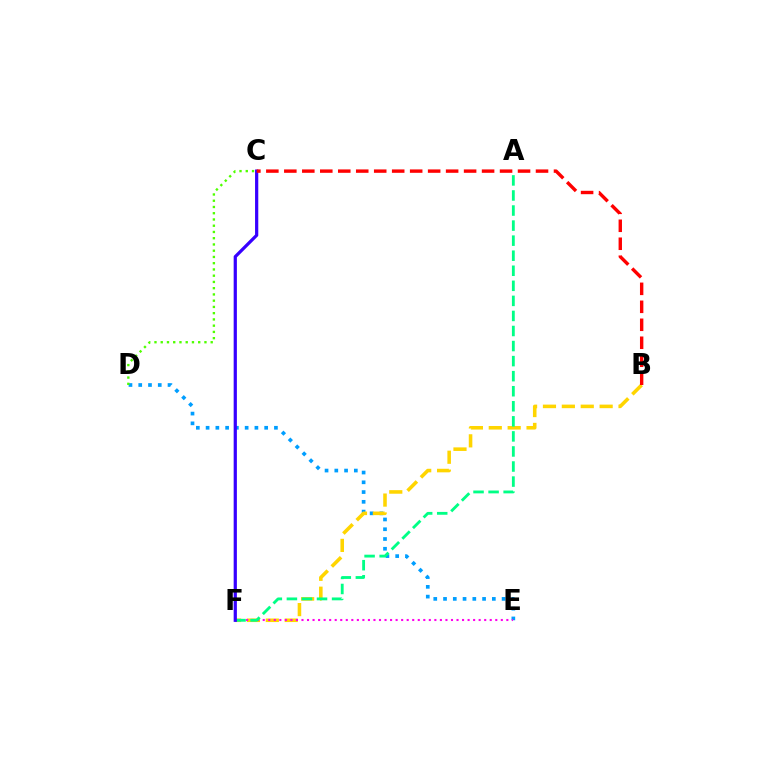{('D', 'E'): [{'color': '#009eff', 'line_style': 'dotted', 'thickness': 2.65}], ('B', 'F'): [{'color': '#ffd500', 'line_style': 'dashed', 'thickness': 2.57}], ('E', 'F'): [{'color': '#ff00ed', 'line_style': 'dotted', 'thickness': 1.5}], ('A', 'F'): [{'color': '#00ff86', 'line_style': 'dashed', 'thickness': 2.05}], ('C', 'F'): [{'color': '#3700ff', 'line_style': 'solid', 'thickness': 2.32}], ('B', 'C'): [{'color': '#ff0000', 'line_style': 'dashed', 'thickness': 2.44}], ('C', 'D'): [{'color': '#4fff00', 'line_style': 'dotted', 'thickness': 1.7}]}